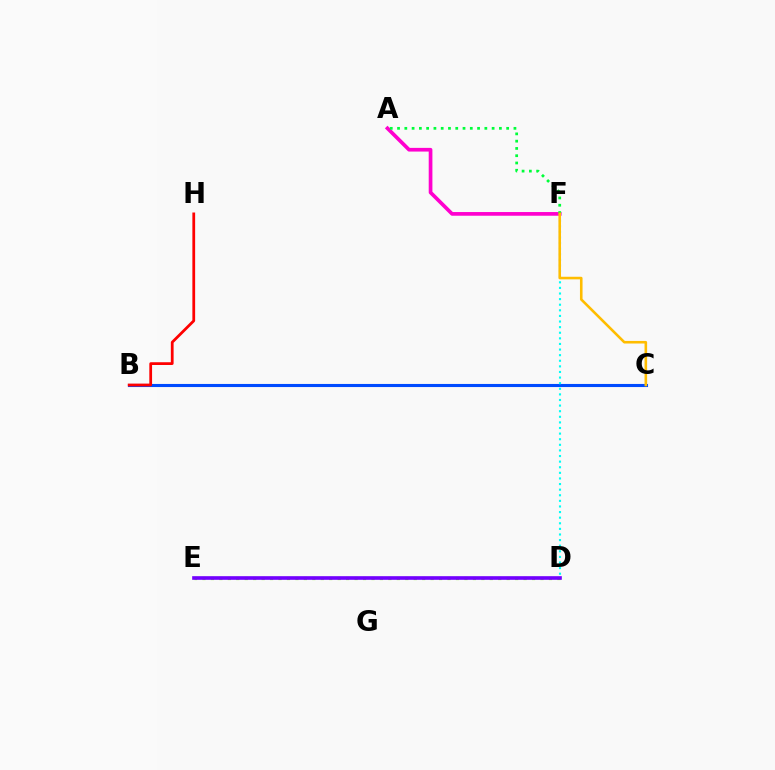{('A', 'F'): [{'color': '#ff00cf', 'line_style': 'solid', 'thickness': 2.66}, {'color': '#00ff39', 'line_style': 'dotted', 'thickness': 1.98}], ('D', 'E'): [{'color': '#84ff00', 'line_style': 'dotted', 'thickness': 2.3}, {'color': '#7200ff', 'line_style': 'solid', 'thickness': 2.62}], ('B', 'C'): [{'color': '#004bff', 'line_style': 'solid', 'thickness': 2.23}], ('D', 'F'): [{'color': '#00fff6', 'line_style': 'dotted', 'thickness': 1.52}], ('C', 'F'): [{'color': '#ffbd00', 'line_style': 'solid', 'thickness': 1.86}], ('B', 'H'): [{'color': '#ff0000', 'line_style': 'solid', 'thickness': 1.98}]}